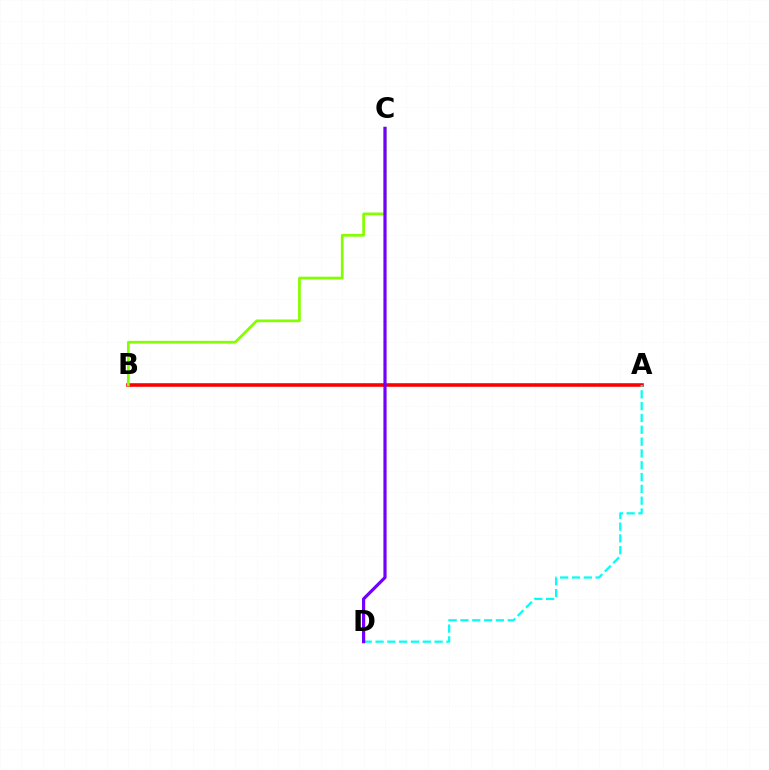{('A', 'B'): [{'color': '#ff0000', 'line_style': 'solid', 'thickness': 2.59}], ('A', 'D'): [{'color': '#00fff6', 'line_style': 'dashed', 'thickness': 1.6}], ('B', 'C'): [{'color': '#84ff00', 'line_style': 'solid', 'thickness': 1.97}], ('C', 'D'): [{'color': '#7200ff', 'line_style': 'solid', 'thickness': 2.3}]}